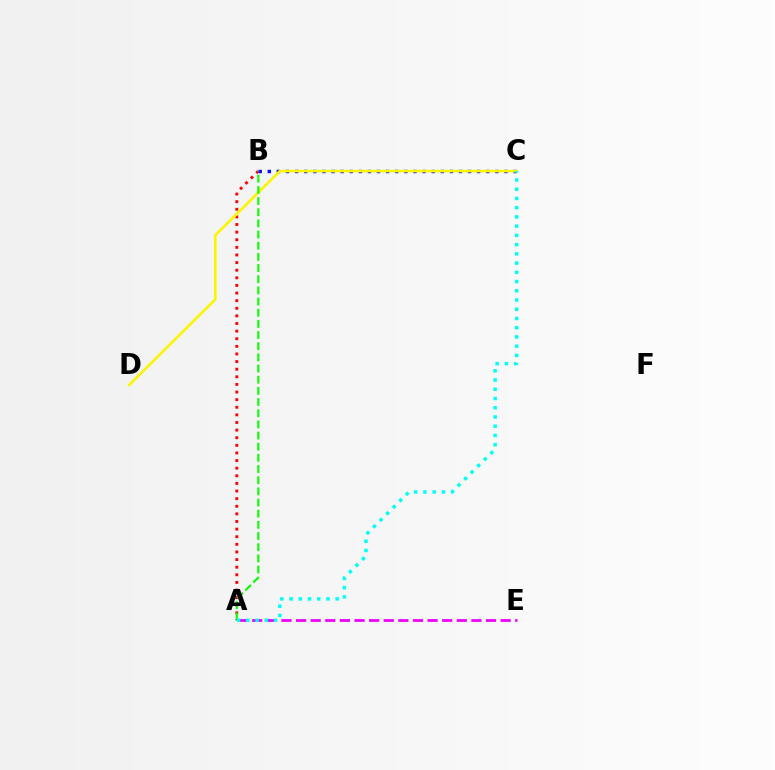{('A', 'E'): [{'color': '#ee00ff', 'line_style': 'dashed', 'thickness': 1.99}], ('A', 'B'): [{'color': '#ff0000', 'line_style': 'dotted', 'thickness': 2.07}, {'color': '#08ff00', 'line_style': 'dashed', 'thickness': 1.52}], ('B', 'C'): [{'color': '#0010ff', 'line_style': 'dotted', 'thickness': 2.47}], ('C', 'D'): [{'color': '#fcf500', 'line_style': 'solid', 'thickness': 1.88}], ('A', 'C'): [{'color': '#00fff6', 'line_style': 'dotted', 'thickness': 2.51}]}